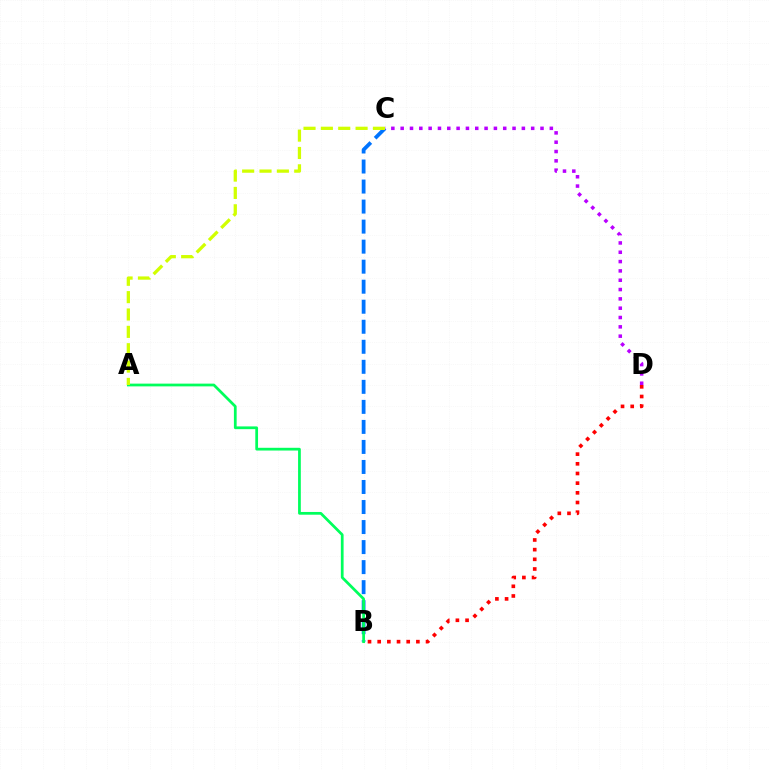{('B', 'D'): [{'color': '#ff0000', 'line_style': 'dotted', 'thickness': 2.63}], ('B', 'C'): [{'color': '#0074ff', 'line_style': 'dashed', 'thickness': 2.72}], ('C', 'D'): [{'color': '#b900ff', 'line_style': 'dotted', 'thickness': 2.53}], ('A', 'B'): [{'color': '#00ff5c', 'line_style': 'solid', 'thickness': 1.98}], ('A', 'C'): [{'color': '#d1ff00', 'line_style': 'dashed', 'thickness': 2.36}]}